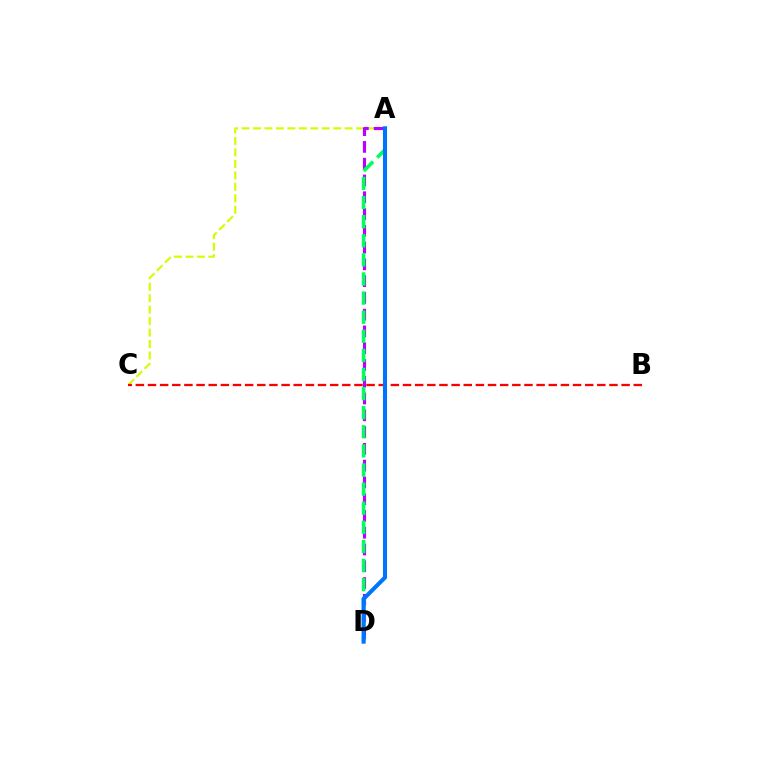{('A', 'C'): [{'color': '#d1ff00', 'line_style': 'dashed', 'thickness': 1.56}], ('B', 'C'): [{'color': '#ff0000', 'line_style': 'dashed', 'thickness': 1.65}], ('A', 'D'): [{'color': '#b900ff', 'line_style': 'dashed', 'thickness': 2.28}, {'color': '#00ff5c', 'line_style': 'dashed', 'thickness': 2.6}, {'color': '#0074ff', 'line_style': 'solid', 'thickness': 2.93}]}